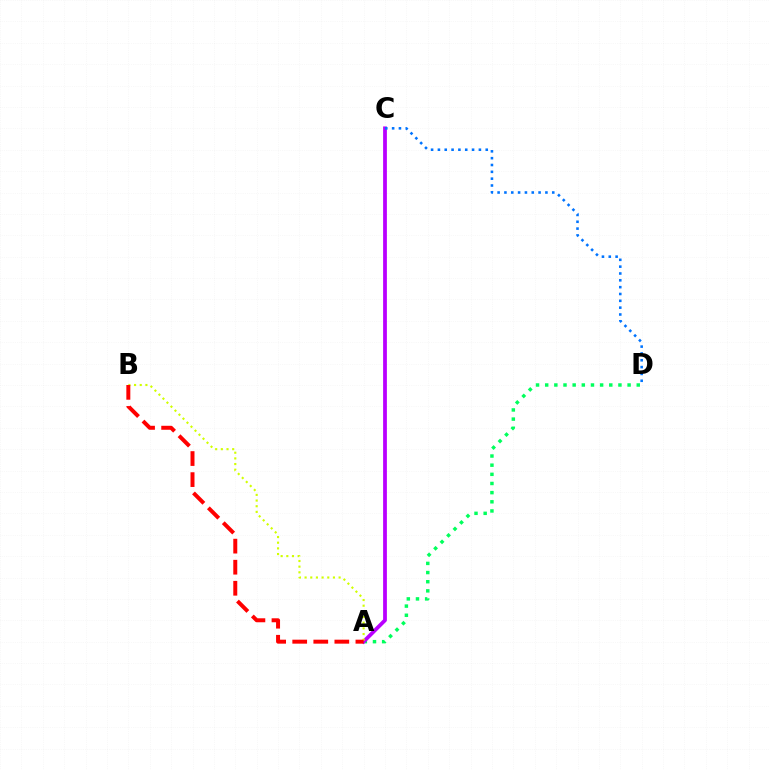{('A', 'D'): [{'color': '#00ff5c', 'line_style': 'dotted', 'thickness': 2.49}], ('A', 'C'): [{'color': '#b900ff', 'line_style': 'solid', 'thickness': 2.72}], ('A', 'B'): [{'color': '#d1ff00', 'line_style': 'dotted', 'thickness': 1.54}, {'color': '#ff0000', 'line_style': 'dashed', 'thickness': 2.86}], ('C', 'D'): [{'color': '#0074ff', 'line_style': 'dotted', 'thickness': 1.86}]}